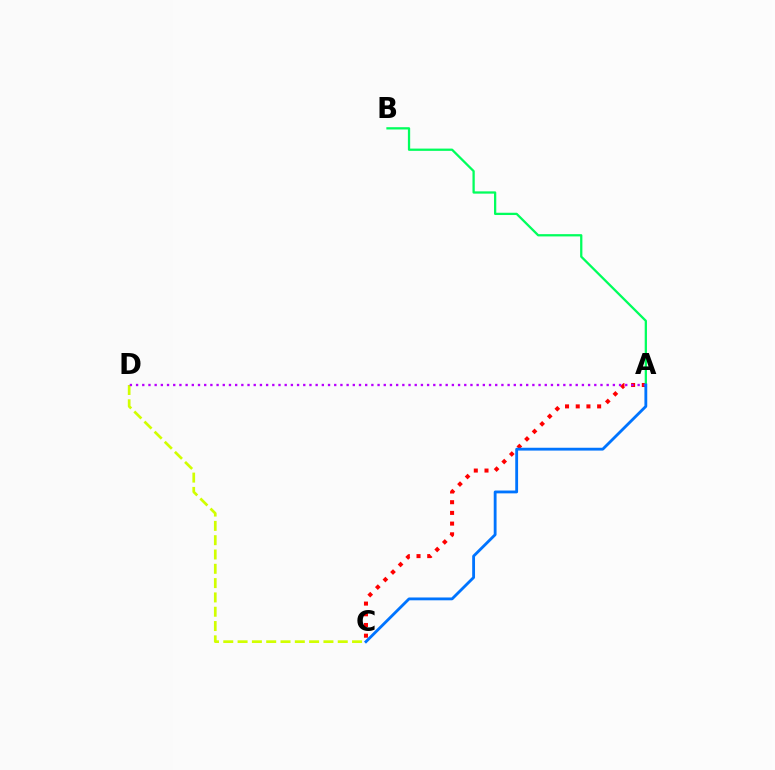{('A', 'C'): [{'color': '#ff0000', 'line_style': 'dotted', 'thickness': 2.91}, {'color': '#0074ff', 'line_style': 'solid', 'thickness': 2.04}], ('A', 'B'): [{'color': '#00ff5c', 'line_style': 'solid', 'thickness': 1.64}], ('C', 'D'): [{'color': '#d1ff00', 'line_style': 'dashed', 'thickness': 1.94}], ('A', 'D'): [{'color': '#b900ff', 'line_style': 'dotted', 'thickness': 1.68}]}